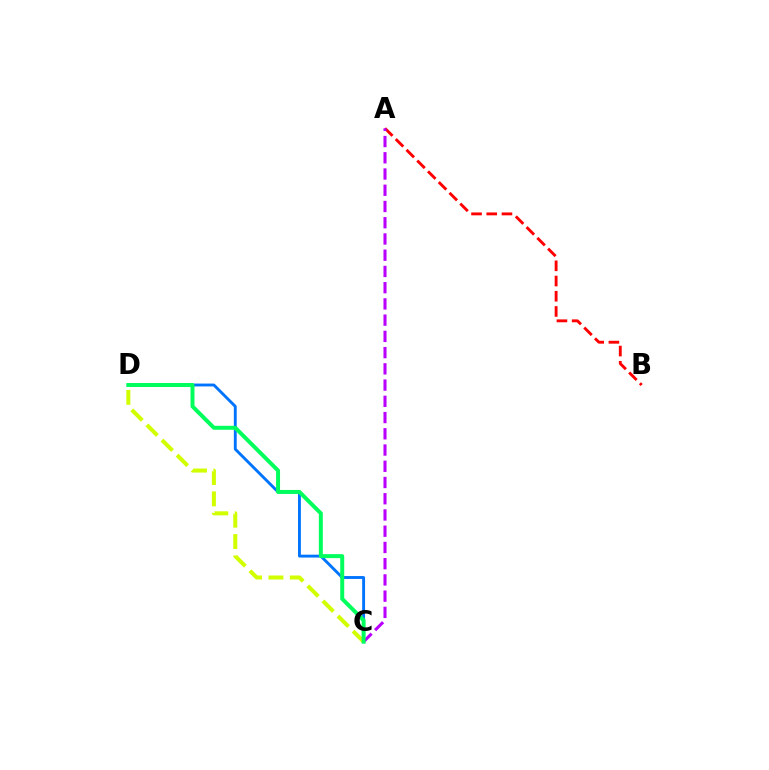{('A', 'B'): [{'color': '#ff0000', 'line_style': 'dashed', 'thickness': 2.07}], ('C', 'D'): [{'color': '#0074ff', 'line_style': 'solid', 'thickness': 2.07}, {'color': '#d1ff00', 'line_style': 'dashed', 'thickness': 2.9}, {'color': '#00ff5c', 'line_style': 'solid', 'thickness': 2.86}], ('A', 'C'): [{'color': '#b900ff', 'line_style': 'dashed', 'thickness': 2.21}]}